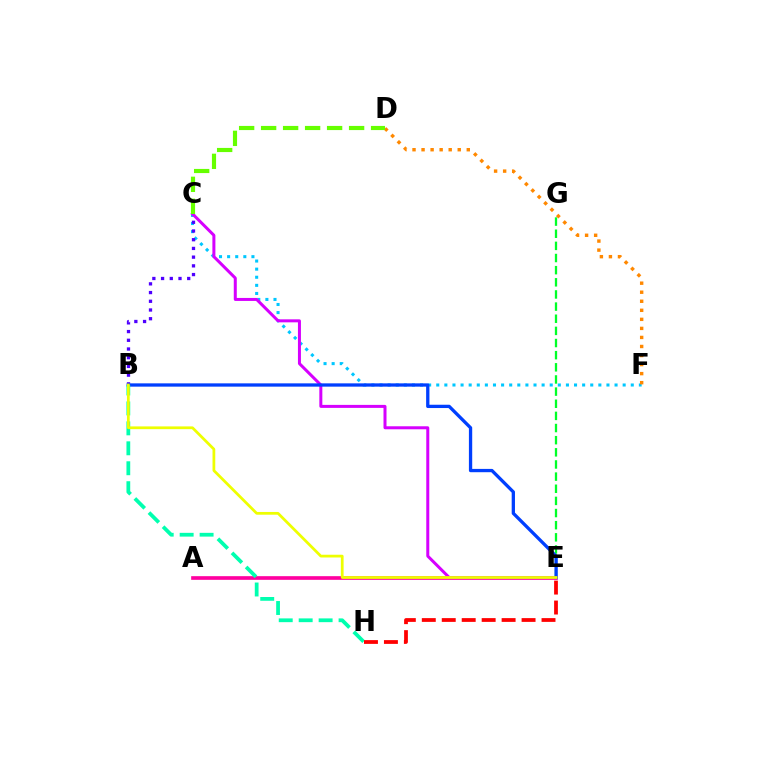{('C', 'F'): [{'color': '#00c7ff', 'line_style': 'dotted', 'thickness': 2.2}], ('D', 'F'): [{'color': '#ff8800', 'line_style': 'dotted', 'thickness': 2.46}], ('A', 'E'): [{'color': '#ff00a0', 'line_style': 'solid', 'thickness': 2.64}], ('B', 'C'): [{'color': '#4f00ff', 'line_style': 'dotted', 'thickness': 2.37}], ('E', 'G'): [{'color': '#00ff27', 'line_style': 'dashed', 'thickness': 1.65}], ('C', 'E'): [{'color': '#d600ff', 'line_style': 'solid', 'thickness': 2.16}], ('B', 'E'): [{'color': '#003fff', 'line_style': 'solid', 'thickness': 2.37}, {'color': '#eeff00', 'line_style': 'solid', 'thickness': 1.98}], ('B', 'H'): [{'color': '#00ffaf', 'line_style': 'dashed', 'thickness': 2.71}], ('E', 'H'): [{'color': '#ff0000', 'line_style': 'dashed', 'thickness': 2.71}], ('C', 'D'): [{'color': '#66ff00', 'line_style': 'dashed', 'thickness': 2.99}]}